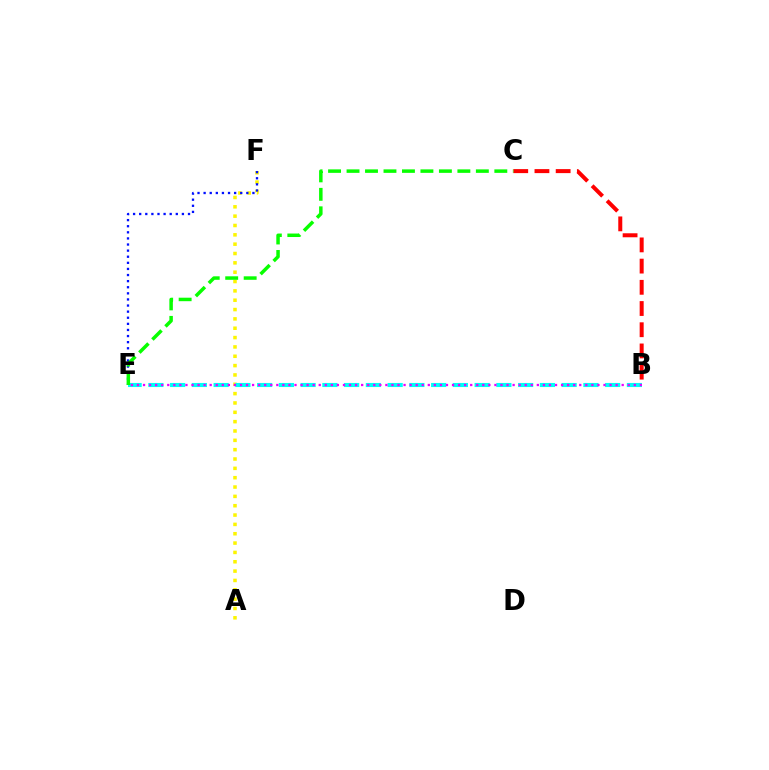{('A', 'F'): [{'color': '#fcf500', 'line_style': 'dotted', 'thickness': 2.54}], ('E', 'F'): [{'color': '#0010ff', 'line_style': 'dotted', 'thickness': 1.66}], ('B', 'C'): [{'color': '#ff0000', 'line_style': 'dashed', 'thickness': 2.88}], ('B', 'E'): [{'color': '#00fff6', 'line_style': 'dashed', 'thickness': 2.95}, {'color': '#ee00ff', 'line_style': 'dotted', 'thickness': 1.65}], ('C', 'E'): [{'color': '#08ff00', 'line_style': 'dashed', 'thickness': 2.51}]}